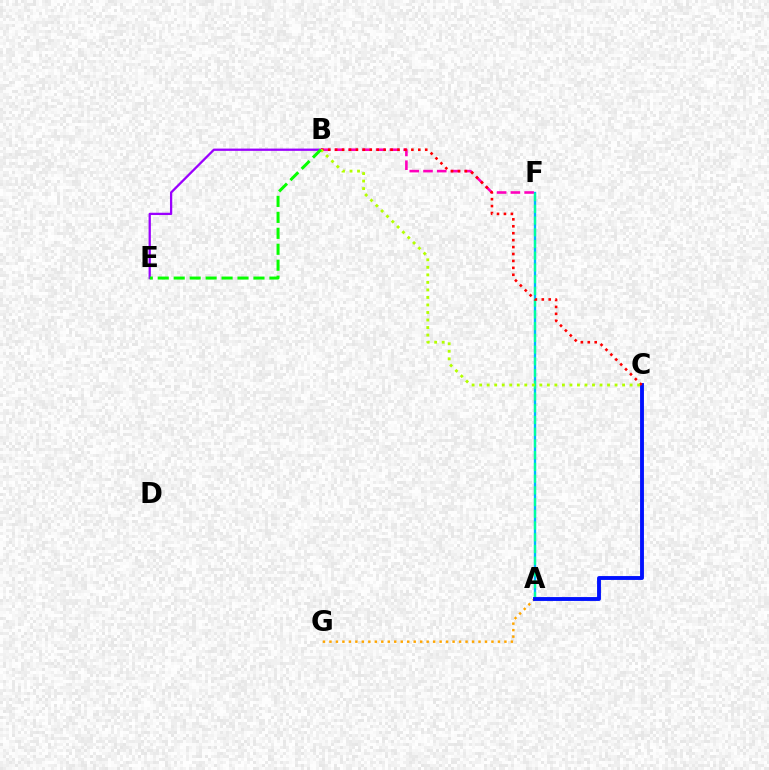{('A', 'F'): [{'color': '#00b5ff', 'line_style': 'solid', 'thickness': 1.68}, {'color': '#00ff9d', 'line_style': 'dashed', 'thickness': 1.59}], ('B', 'E'): [{'color': '#9b00ff', 'line_style': 'solid', 'thickness': 1.64}, {'color': '#08ff00', 'line_style': 'dashed', 'thickness': 2.17}], ('B', 'F'): [{'color': '#ff00bd', 'line_style': 'dashed', 'thickness': 1.87}], ('A', 'G'): [{'color': '#ffa500', 'line_style': 'dotted', 'thickness': 1.76}], ('A', 'C'): [{'color': '#0010ff', 'line_style': 'solid', 'thickness': 2.79}], ('B', 'C'): [{'color': '#ff0000', 'line_style': 'dotted', 'thickness': 1.88}, {'color': '#b3ff00', 'line_style': 'dotted', 'thickness': 2.04}]}